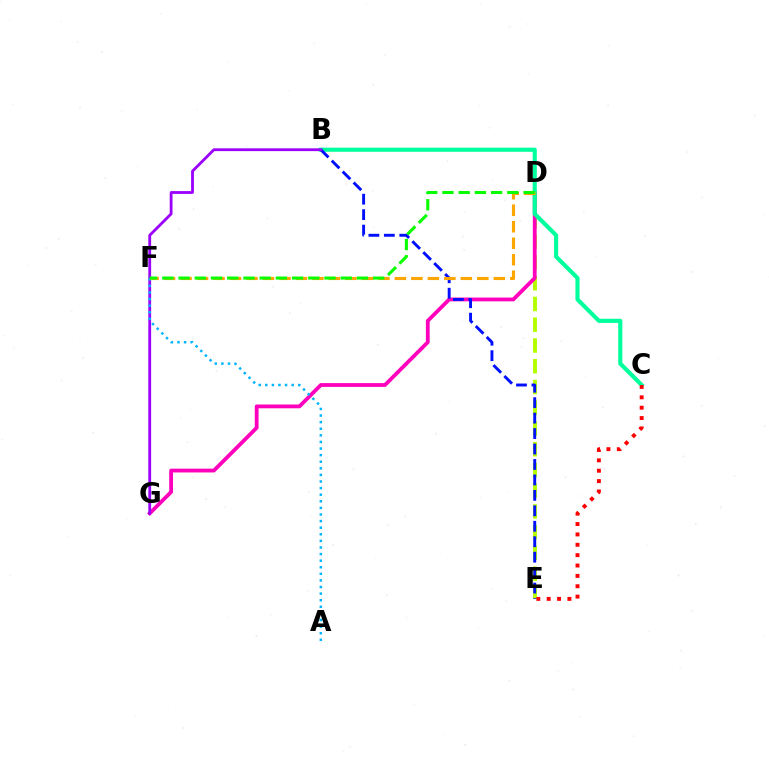{('D', 'E'): [{'color': '#b3ff00', 'line_style': 'dashed', 'thickness': 2.82}], ('D', 'G'): [{'color': '#ff00bd', 'line_style': 'solid', 'thickness': 2.73}], ('B', 'C'): [{'color': '#00ff9d', 'line_style': 'solid', 'thickness': 2.97}], ('B', 'E'): [{'color': '#0010ff', 'line_style': 'dashed', 'thickness': 2.1}], ('B', 'G'): [{'color': '#9b00ff', 'line_style': 'solid', 'thickness': 2.02}], ('A', 'F'): [{'color': '#00b5ff', 'line_style': 'dotted', 'thickness': 1.79}], ('D', 'F'): [{'color': '#ffa500', 'line_style': 'dashed', 'thickness': 2.24}, {'color': '#08ff00', 'line_style': 'dashed', 'thickness': 2.2}], ('C', 'E'): [{'color': '#ff0000', 'line_style': 'dotted', 'thickness': 2.82}]}